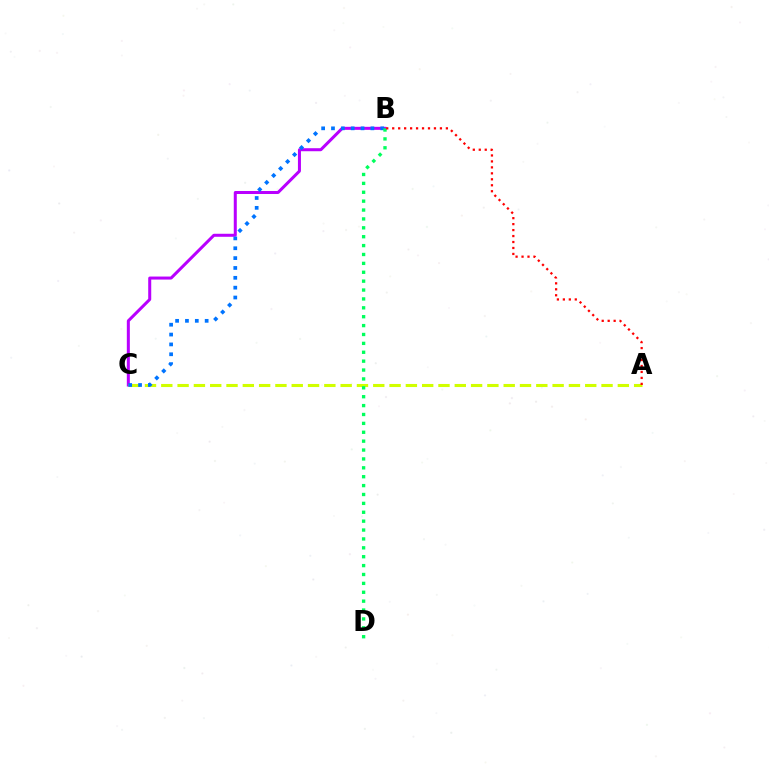{('B', 'C'): [{'color': '#b900ff', 'line_style': 'solid', 'thickness': 2.17}, {'color': '#0074ff', 'line_style': 'dotted', 'thickness': 2.68}], ('A', 'C'): [{'color': '#d1ff00', 'line_style': 'dashed', 'thickness': 2.22}], ('B', 'D'): [{'color': '#00ff5c', 'line_style': 'dotted', 'thickness': 2.42}], ('A', 'B'): [{'color': '#ff0000', 'line_style': 'dotted', 'thickness': 1.62}]}